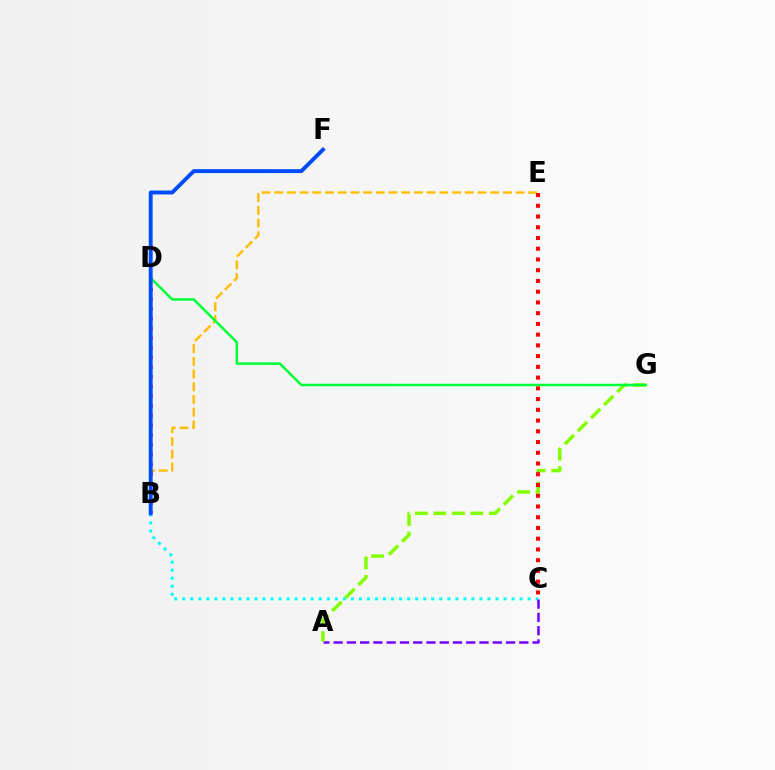{('B', 'C'): [{'color': '#00fff6', 'line_style': 'dotted', 'thickness': 2.18}], ('B', 'E'): [{'color': '#ffbd00', 'line_style': 'dashed', 'thickness': 1.73}], ('B', 'D'): [{'color': '#ff00cf', 'line_style': 'dotted', 'thickness': 2.64}], ('A', 'C'): [{'color': '#7200ff', 'line_style': 'dashed', 'thickness': 1.8}], ('A', 'G'): [{'color': '#84ff00', 'line_style': 'dashed', 'thickness': 2.51}], ('C', 'E'): [{'color': '#ff0000', 'line_style': 'dotted', 'thickness': 2.92}], ('D', 'G'): [{'color': '#00ff39', 'line_style': 'solid', 'thickness': 1.79}], ('B', 'F'): [{'color': '#004bff', 'line_style': 'solid', 'thickness': 2.81}]}